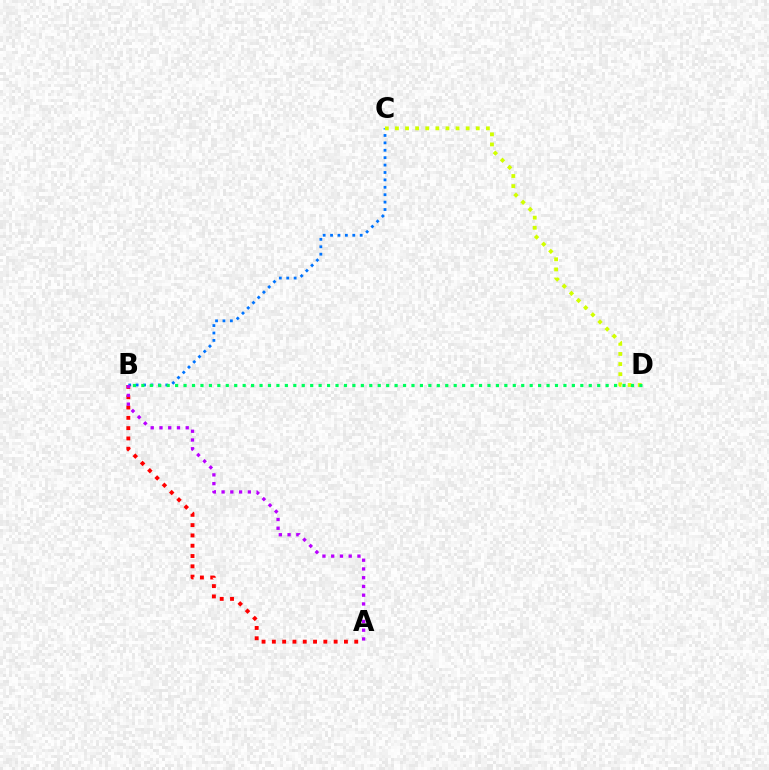{('B', 'C'): [{'color': '#0074ff', 'line_style': 'dotted', 'thickness': 2.01}], ('C', 'D'): [{'color': '#d1ff00', 'line_style': 'dotted', 'thickness': 2.74}], ('A', 'B'): [{'color': '#ff0000', 'line_style': 'dotted', 'thickness': 2.8}, {'color': '#b900ff', 'line_style': 'dotted', 'thickness': 2.38}], ('B', 'D'): [{'color': '#00ff5c', 'line_style': 'dotted', 'thickness': 2.29}]}